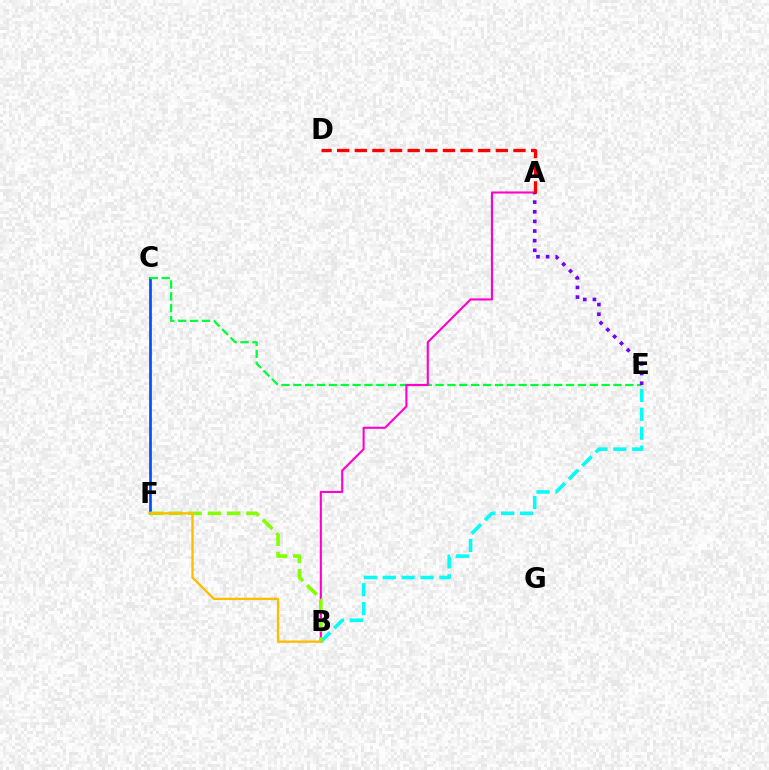{('C', 'F'): [{'color': '#004bff', 'line_style': 'solid', 'thickness': 1.91}], ('C', 'E'): [{'color': '#00ff39', 'line_style': 'dashed', 'thickness': 1.61}], ('A', 'B'): [{'color': '#ff00cf', 'line_style': 'solid', 'thickness': 1.51}], ('B', 'E'): [{'color': '#00fff6', 'line_style': 'dashed', 'thickness': 2.57}], ('B', 'F'): [{'color': '#84ff00', 'line_style': 'dashed', 'thickness': 2.62}, {'color': '#ffbd00', 'line_style': 'solid', 'thickness': 1.69}], ('A', 'E'): [{'color': '#7200ff', 'line_style': 'dotted', 'thickness': 2.62}], ('A', 'D'): [{'color': '#ff0000', 'line_style': 'dashed', 'thickness': 2.39}]}